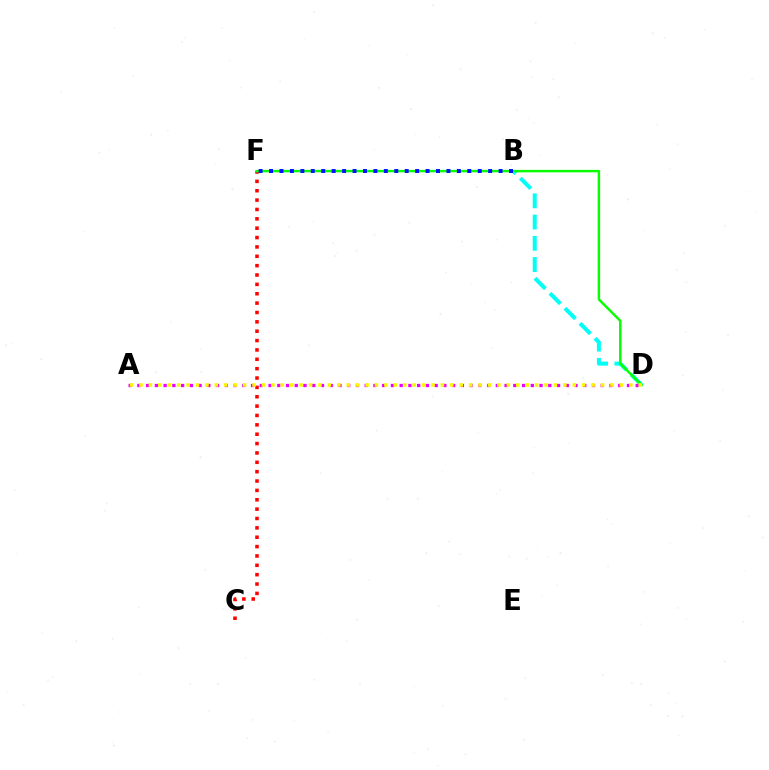{('B', 'D'): [{'color': '#00fff6', 'line_style': 'dashed', 'thickness': 2.88}], ('C', 'F'): [{'color': '#ff0000', 'line_style': 'dotted', 'thickness': 2.54}], ('D', 'F'): [{'color': '#08ff00', 'line_style': 'solid', 'thickness': 1.77}], ('A', 'D'): [{'color': '#ee00ff', 'line_style': 'dotted', 'thickness': 2.38}, {'color': '#fcf500', 'line_style': 'dotted', 'thickness': 2.56}], ('B', 'F'): [{'color': '#0010ff', 'line_style': 'dotted', 'thickness': 2.83}]}